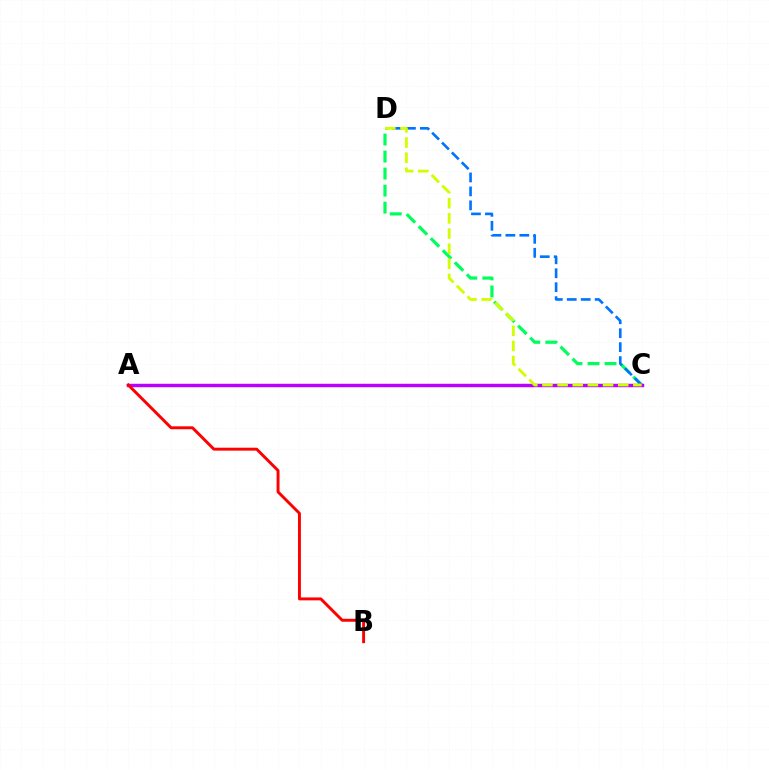{('C', 'D'): [{'color': '#00ff5c', 'line_style': 'dashed', 'thickness': 2.31}, {'color': '#0074ff', 'line_style': 'dashed', 'thickness': 1.9}, {'color': '#d1ff00', 'line_style': 'dashed', 'thickness': 2.06}], ('A', 'C'): [{'color': '#b900ff', 'line_style': 'solid', 'thickness': 2.48}], ('A', 'B'): [{'color': '#ff0000', 'line_style': 'solid', 'thickness': 2.11}]}